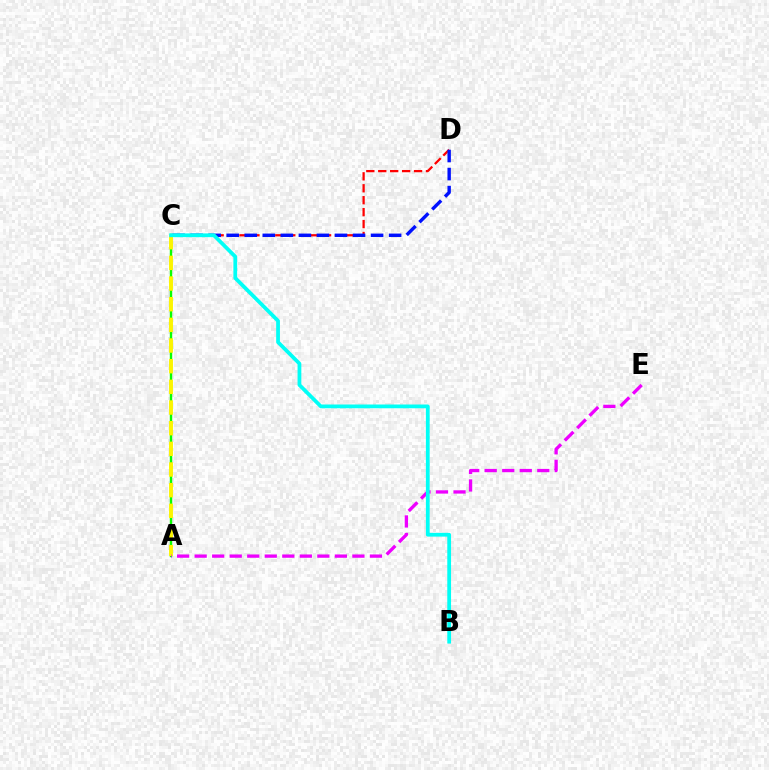{('C', 'D'): [{'color': '#ff0000', 'line_style': 'dashed', 'thickness': 1.62}, {'color': '#0010ff', 'line_style': 'dashed', 'thickness': 2.45}], ('A', 'C'): [{'color': '#08ff00', 'line_style': 'solid', 'thickness': 1.74}, {'color': '#fcf500', 'line_style': 'dashed', 'thickness': 2.81}], ('A', 'E'): [{'color': '#ee00ff', 'line_style': 'dashed', 'thickness': 2.38}], ('B', 'C'): [{'color': '#00fff6', 'line_style': 'solid', 'thickness': 2.71}]}